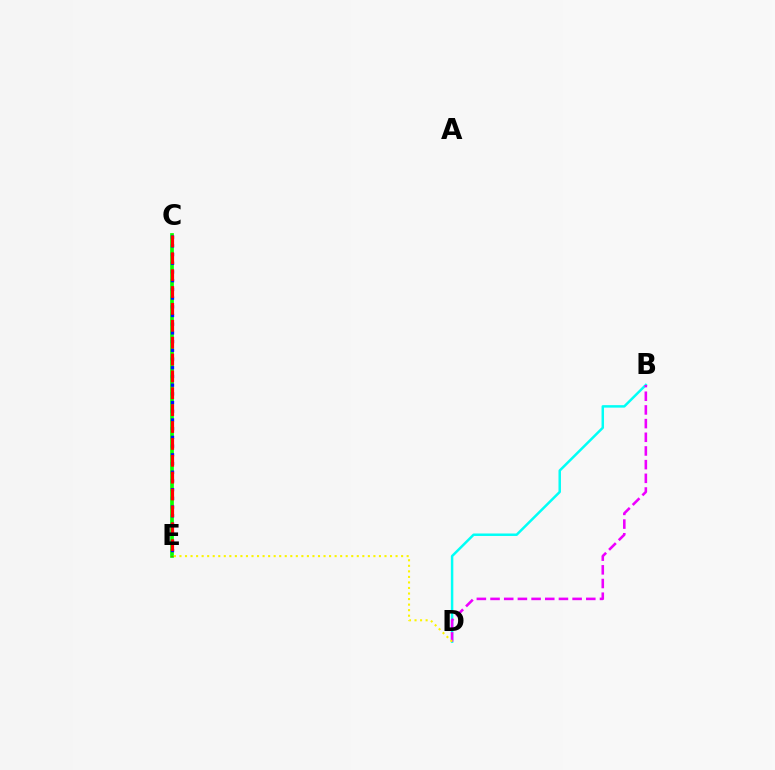{('B', 'D'): [{'color': '#00fff6', 'line_style': 'solid', 'thickness': 1.79}, {'color': '#ee00ff', 'line_style': 'dashed', 'thickness': 1.86}], ('C', 'E'): [{'color': '#08ff00', 'line_style': 'solid', 'thickness': 2.67}, {'color': '#0010ff', 'line_style': 'dotted', 'thickness': 2.37}, {'color': '#ff0000', 'line_style': 'dashed', 'thickness': 2.29}], ('D', 'E'): [{'color': '#fcf500', 'line_style': 'dotted', 'thickness': 1.51}]}